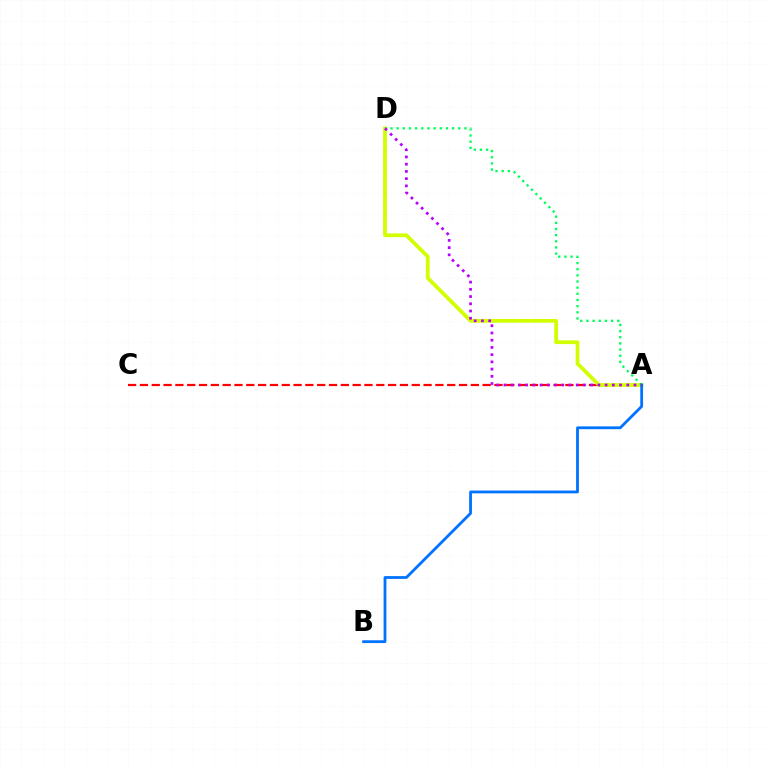{('A', 'C'): [{'color': '#ff0000', 'line_style': 'dashed', 'thickness': 1.61}], ('A', 'D'): [{'color': '#d1ff00', 'line_style': 'solid', 'thickness': 2.71}, {'color': '#00ff5c', 'line_style': 'dotted', 'thickness': 1.67}, {'color': '#b900ff', 'line_style': 'dotted', 'thickness': 1.96}], ('A', 'B'): [{'color': '#0074ff', 'line_style': 'solid', 'thickness': 2.02}]}